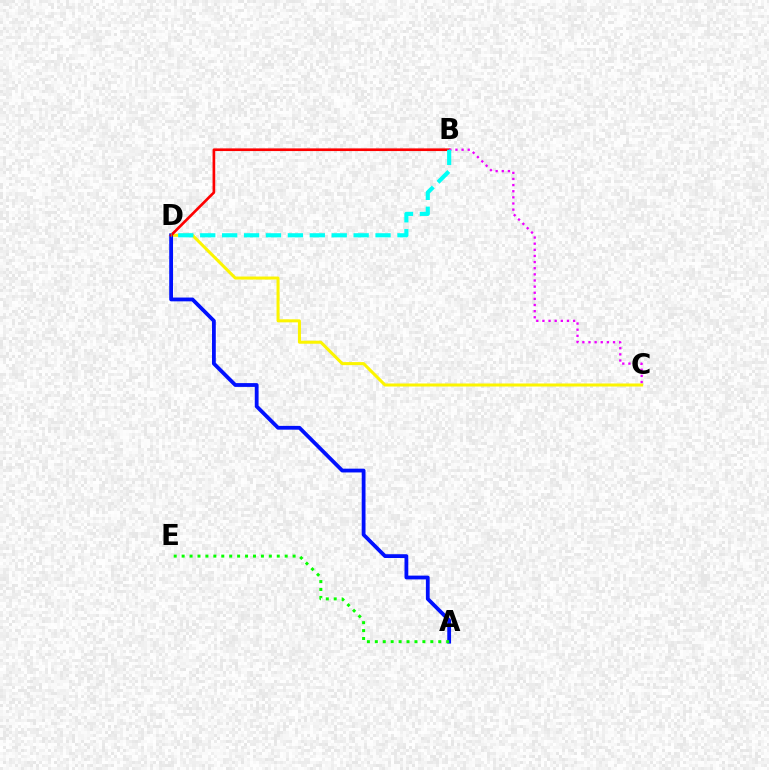{('C', 'D'): [{'color': '#fcf500', 'line_style': 'solid', 'thickness': 2.18}], ('A', 'D'): [{'color': '#0010ff', 'line_style': 'solid', 'thickness': 2.73}], ('B', 'D'): [{'color': '#ff0000', 'line_style': 'solid', 'thickness': 1.92}, {'color': '#00fff6', 'line_style': 'dashed', 'thickness': 2.98}], ('B', 'C'): [{'color': '#ee00ff', 'line_style': 'dotted', 'thickness': 1.67}], ('A', 'E'): [{'color': '#08ff00', 'line_style': 'dotted', 'thickness': 2.15}]}